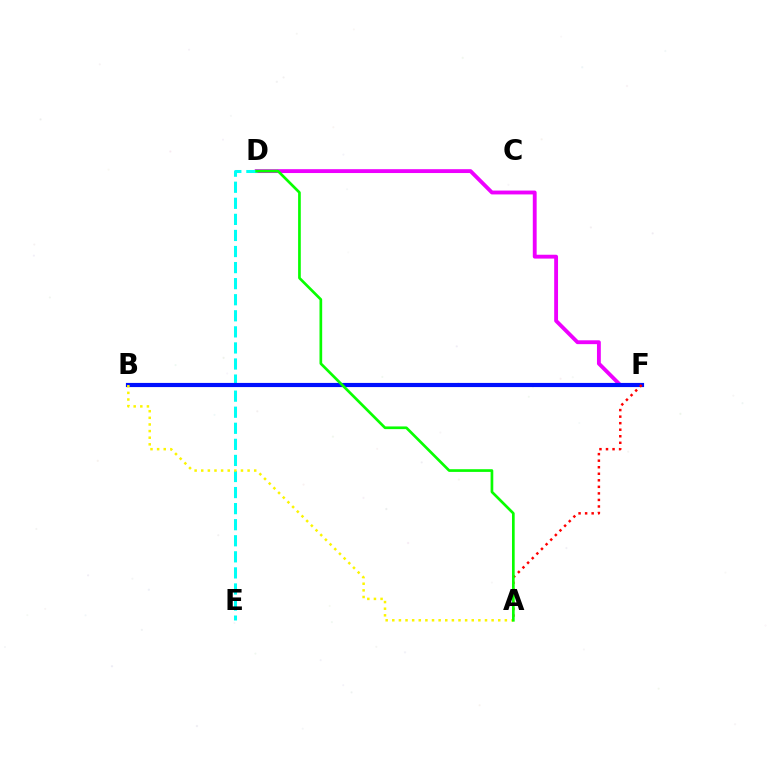{('D', 'F'): [{'color': '#ee00ff', 'line_style': 'solid', 'thickness': 2.77}], ('D', 'E'): [{'color': '#00fff6', 'line_style': 'dashed', 'thickness': 2.18}], ('B', 'F'): [{'color': '#0010ff', 'line_style': 'solid', 'thickness': 2.99}], ('A', 'F'): [{'color': '#ff0000', 'line_style': 'dotted', 'thickness': 1.78}], ('A', 'B'): [{'color': '#fcf500', 'line_style': 'dotted', 'thickness': 1.8}], ('A', 'D'): [{'color': '#08ff00', 'line_style': 'solid', 'thickness': 1.93}]}